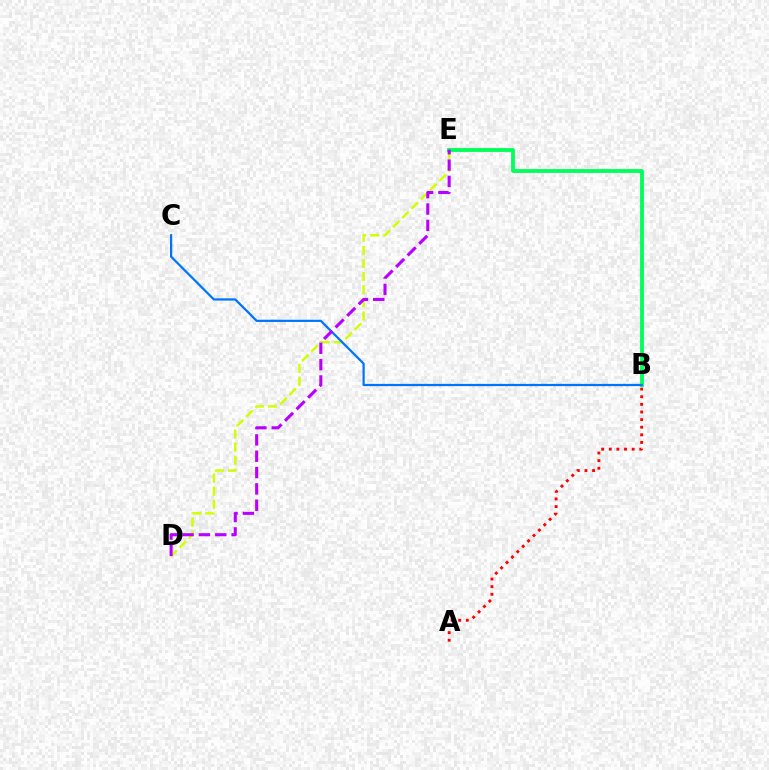{('D', 'E'): [{'color': '#d1ff00', 'line_style': 'dashed', 'thickness': 1.78}, {'color': '#b900ff', 'line_style': 'dashed', 'thickness': 2.22}], ('B', 'E'): [{'color': '#00ff5c', 'line_style': 'solid', 'thickness': 2.76}], ('B', 'C'): [{'color': '#0074ff', 'line_style': 'solid', 'thickness': 1.6}], ('A', 'B'): [{'color': '#ff0000', 'line_style': 'dotted', 'thickness': 2.07}]}